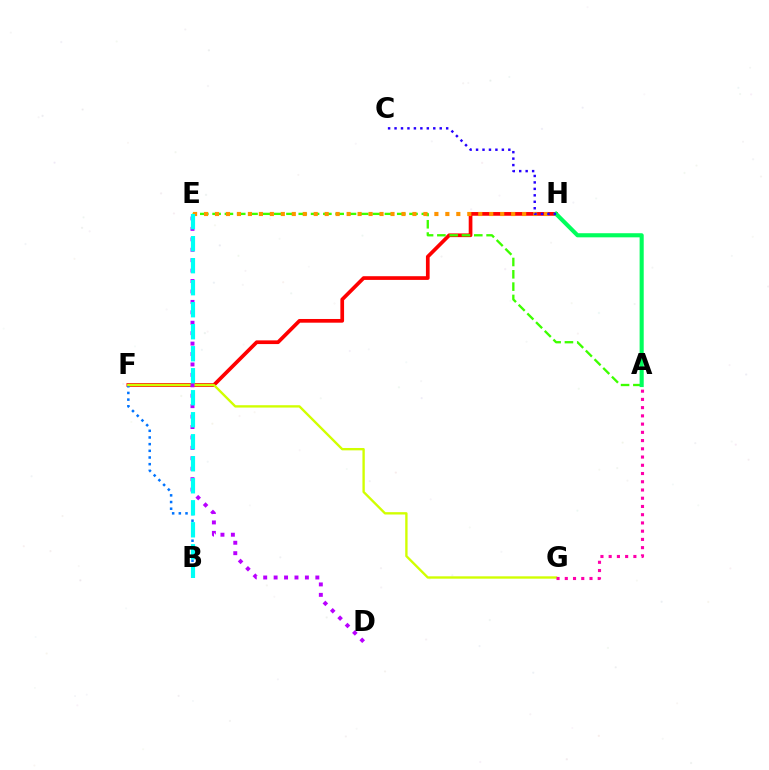{('F', 'H'): [{'color': '#ff0000', 'line_style': 'solid', 'thickness': 2.66}], ('B', 'F'): [{'color': '#0074ff', 'line_style': 'dotted', 'thickness': 1.81}], ('F', 'G'): [{'color': '#d1ff00', 'line_style': 'solid', 'thickness': 1.7}], ('A', 'E'): [{'color': '#3dff00', 'line_style': 'dashed', 'thickness': 1.67}], ('E', 'H'): [{'color': '#ff9400', 'line_style': 'dotted', 'thickness': 2.98}], ('A', 'H'): [{'color': '#00ff5c', 'line_style': 'solid', 'thickness': 2.96}], ('C', 'H'): [{'color': '#2500ff', 'line_style': 'dotted', 'thickness': 1.75}], ('A', 'G'): [{'color': '#ff00ac', 'line_style': 'dotted', 'thickness': 2.24}], ('D', 'E'): [{'color': '#b900ff', 'line_style': 'dotted', 'thickness': 2.83}], ('B', 'E'): [{'color': '#00fff6', 'line_style': 'dashed', 'thickness': 2.99}]}